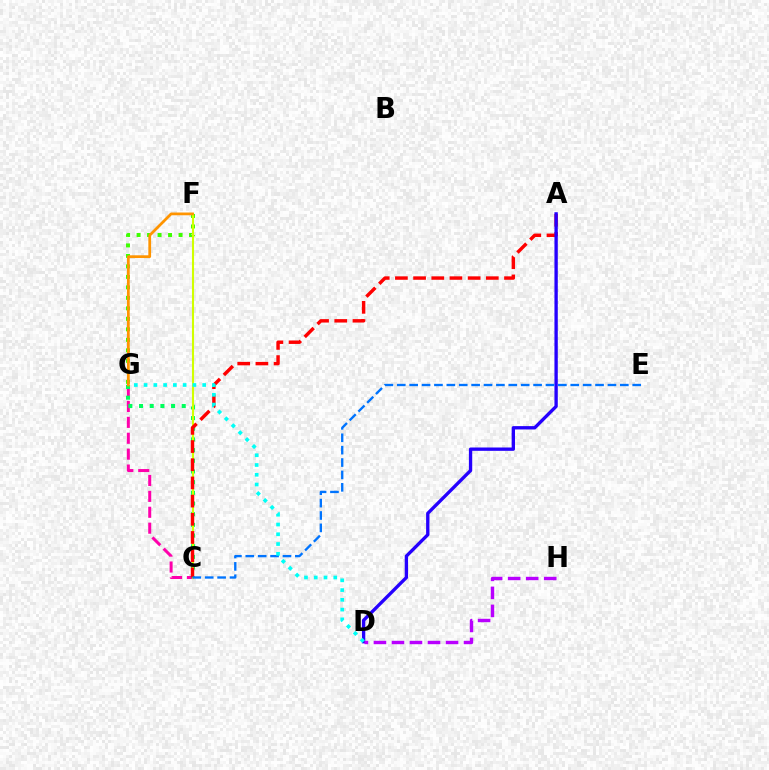{('C', 'G'): [{'color': '#ff00ac', 'line_style': 'dashed', 'thickness': 2.16}, {'color': '#00ff5c', 'line_style': 'dotted', 'thickness': 2.9}], ('F', 'G'): [{'color': '#3dff00', 'line_style': 'dotted', 'thickness': 2.85}, {'color': '#ff9400', 'line_style': 'solid', 'thickness': 1.98}], ('C', 'F'): [{'color': '#d1ff00', 'line_style': 'solid', 'thickness': 1.5}], ('A', 'C'): [{'color': '#ff0000', 'line_style': 'dashed', 'thickness': 2.47}], ('A', 'D'): [{'color': '#2500ff', 'line_style': 'solid', 'thickness': 2.4}], ('C', 'E'): [{'color': '#0074ff', 'line_style': 'dashed', 'thickness': 1.68}], ('D', 'H'): [{'color': '#b900ff', 'line_style': 'dashed', 'thickness': 2.45}], ('D', 'G'): [{'color': '#00fff6', 'line_style': 'dotted', 'thickness': 2.65}]}